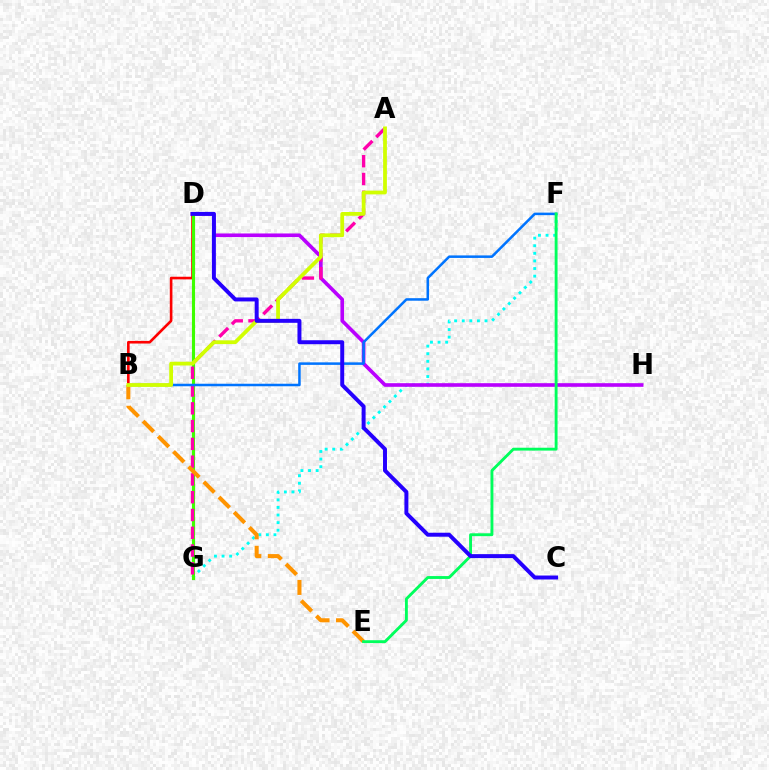{('F', 'G'): [{'color': '#00fff6', 'line_style': 'dotted', 'thickness': 2.06}], ('D', 'H'): [{'color': '#b900ff', 'line_style': 'solid', 'thickness': 2.61}], ('B', 'D'): [{'color': '#ff0000', 'line_style': 'solid', 'thickness': 1.89}], ('D', 'G'): [{'color': '#3dff00', 'line_style': 'solid', 'thickness': 2.24}], ('A', 'G'): [{'color': '#ff00ac', 'line_style': 'dashed', 'thickness': 2.42}], ('B', 'F'): [{'color': '#0074ff', 'line_style': 'solid', 'thickness': 1.82}], ('B', 'E'): [{'color': '#ff9400', 'line_style': 'dashed', 'thickness': 2.92}], ('A', 'B'): [{'color': '#d1ff00', 'line_style': 'solid', 'thickness': 2.72}], ('E', 'F'): [{'color': '#00ff5c', 'line_style': 'solid', 'thickness': 2.07}], ('C', 'D'): [{'color': '#2500ff', 'line_style': 'solid', 'thickness': 2.85}]}